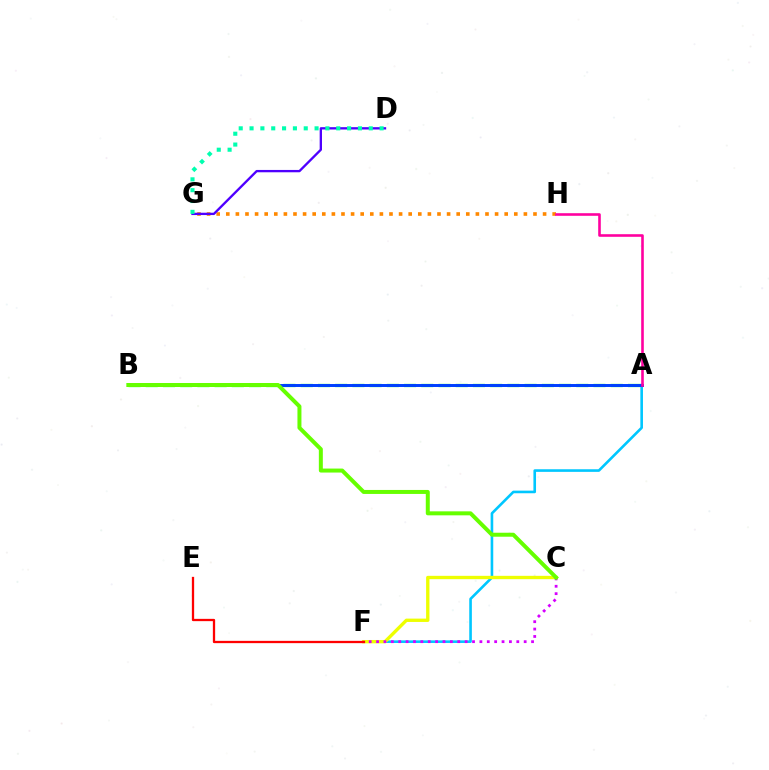{('A', 'F'): [{'color': '#00c7ff', 'line_style': 'solid', 'thickness': 1.88}], ('C', 'F'): [{'color': '#eeff00', 'line_style': 'solid', 'thickness': 2.41}, {'color': '#d600ff', 'line_style': 'dotted', 'thickness': 2.01}], ('G', 'H'): [{'color': '#ff8800', 'line_style': 'dotted', 'thickness': 2.61}], ('A', 'B'): [{'color': '#00ff27', 'line_style': 'dashed', 'thickness': 2.34}, {'color': '#003fff', 'line_style': 'solid', 'thickness': 2.13}], ('E', 'F'): [{'color': '#ff0000', 'line_style': 'solid', 'thickness': 1.65}], ('D', 'G'): [{'color': '#4f00ff', 'line_style': 'solid', 'thickness': 1.68}, {'color': '#00ffaf', 'line_style': 'dotted', 'thickness': 2.94}], ('B', 'C'): [{'color': '#66ff00', 'line_style': 'solid', 'thickness': 2.87}], ('A', 'H'): [{'color': '#ff00a0', 'line_style': 'solid', 'thickness': 1.87}]}